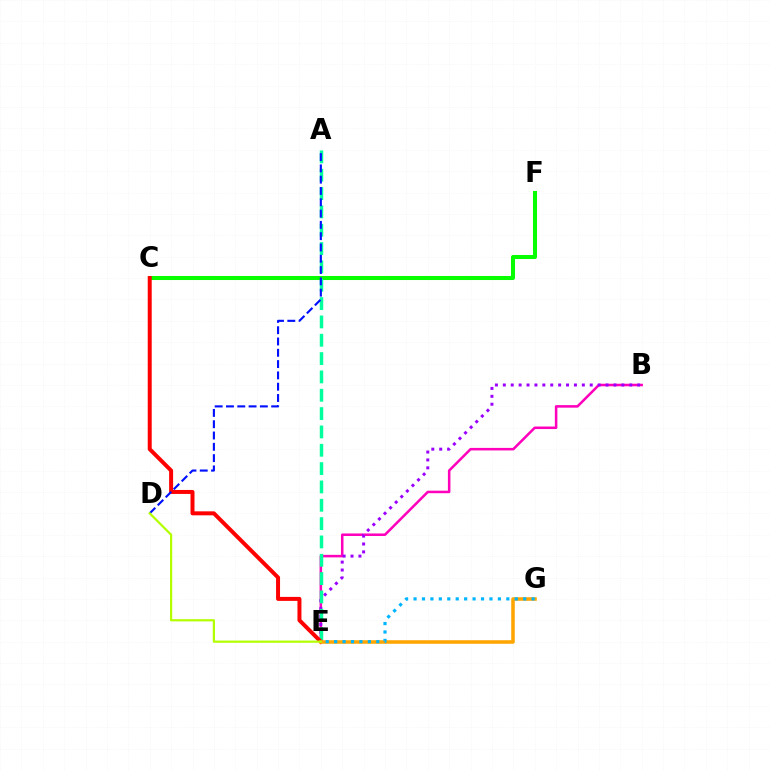{('B', 'E'): [{'color': '#ff00bd', 'line_style': 'solid', 'thickness': 1.82}, {'color': '#9b00ff', 'line_style': 'dotted', 'thickness': 2.15}], ('C', 'F'): [{'color': '#08ff00', 'line_style': 'solid', 'thickness': 2.91}], ('A', 'E'): [{'color': '#00ff9d', 'line_style': 'dashed', 'thickness': 2.49}], ('C', 'E'): [{'color': '#ff0000', 'line_style': 'solid', 'thickness': 2.87}], ('A', 'D'): [{'color': '#0010ff', 'line_style': 'dashed', 'thickness': 1.53}], ('E', 'G'): [{'color': '#ffa500', 'line_style': 'solid', 'thickness': 2.55}, {'color': '#00b5ff', 'line_style': 'dotted', 'thickness': 2.29}], ('D', 'E'): [{'color': '#b3ff00', 'line_style': 'solid', 'thickness': 1.59}]}